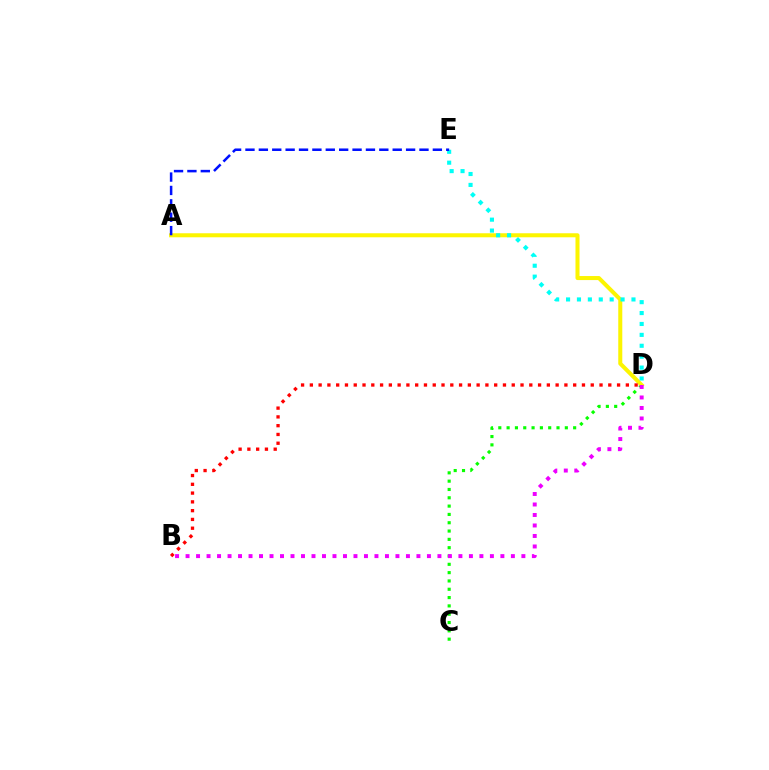{('C', 'D'): [{'color': '#08ff00', 'line_style': 'dotted', 'thickness': 2.26}], ('A', 'D'): [{'color': '#fcf500', 'line_style': 'solid', 'thickness': 2.9}], ('D', 'E'): [{'color': '#00fff6', 'line_style': 'dotted', 'thickness': 2.96}], ('A', 'E'): [{'color': '#0010ff', 'line_style': 'dashed', 'thickness': 1.82}], ('B', 'D'): [{'color': '#ee00ff', 'line_style': 'dotted', 'thickness': 2.85}, {'color': '#ff0000', 'line_style': 'dotted', 'thickness': 2.38}]}